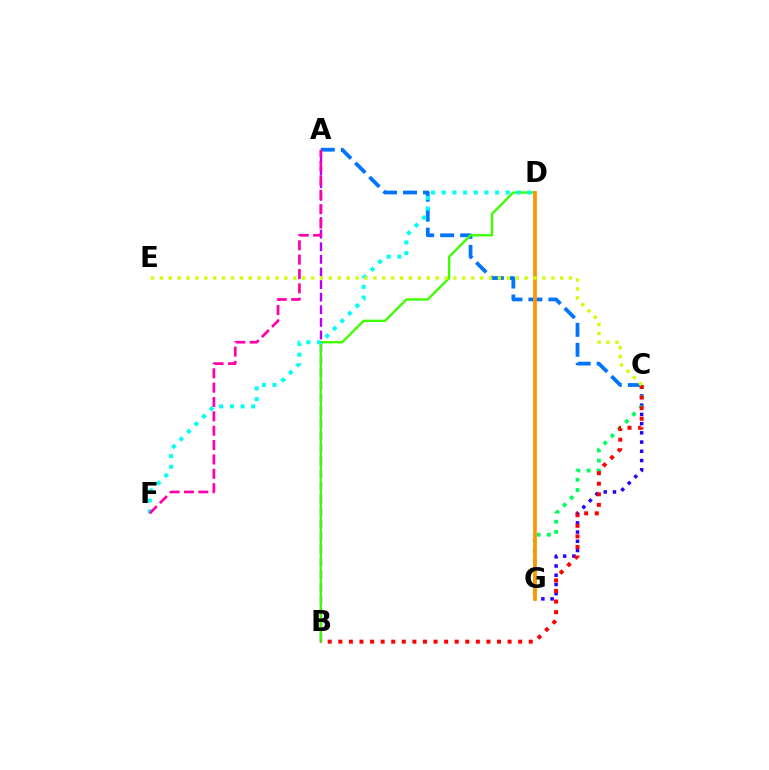{('C', 'G'): [{'color': '#2500ff', 'line_style': 'dotted', 'thickness': 2.51}, {'color': '#00ff5c', 'line_style': 'dotted', 'thickness': 2.76}], ('A', 'C'): [{'color': '#0074ff', 'line_style': 'dashed', 'thickness': 2.71}], ('A', 'B'): [{'color': '#b900ff', 'line_style': 'dashed', 'thickness': 1.71}], ('B', 'D'): [{'color': '#3dff00', 'line_style': 'solid', 'thickness': 1.7}], ('D', 'F'): [{'color': '#00fff6', 'line_style': 'dotted', 'thickness': 2.9}], ('D', 'G'): [{'color': '#ff9400', 'line_style': 'solid', 'thickness': 2.67}], ('B', 'C'): [{'color': '#ff0000', 'line_style': 'dotted', 'thickness': 2.87}], ('C', 'E'): [{'color': '#d1ff00', 'line_style': 'dotted', 'thickness': 2.42}], ('A', 'F'): [{'color': '#ff00ac', 'line_style': 'dashed', 'thickness': 1.95}]}